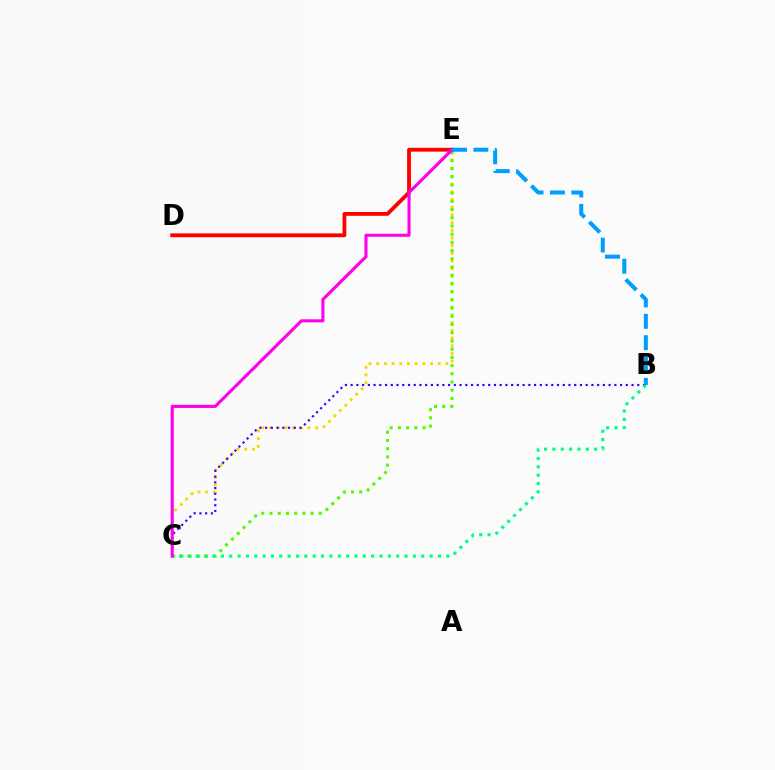{('C', 'E'): [{'color': '#ffd500', 'line_style': 'dotted', 'thickness': 2.09}, {'color': '#4fff00', 'line_style': 'dotted', 'thickness': 2.23}, {'color': '#ff00ed', 'line_style': 'solid', 'thickness': 2.24}], ('B', 'C'): [{'color': '#3700ff', 'line_style': 'dotted', 'thickness': 1.56}, {'color': '#00ff86', 'line_style': 'dotted', 'thickness': 2.27}], ('D', 'E'): [{'color': '#ff0000', 'line_style': 'solid', 'thickness': 2.75}], ('B', 'E'): [{'color': '#009eff', 'line_style': 'dashed', 'thickness': 2.9}]}